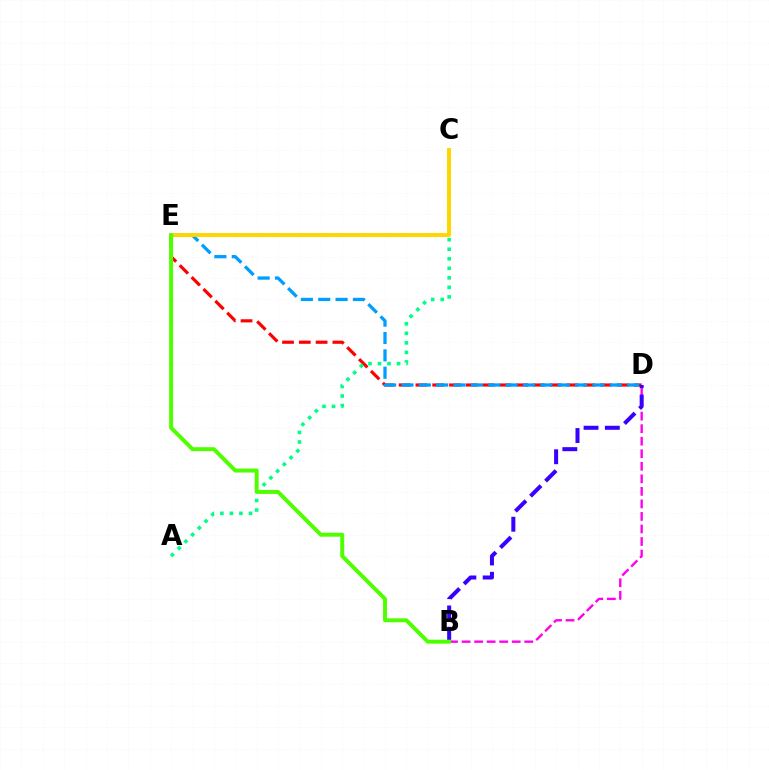{('D', 'E'): [{'color': '#ff0000', 'line_style': 'dashed', 'thickness': 2.28}, {'color': '#009eff', 'line_style': 'dashed', 'thickness': 2.36}], ('A', 'C'): [{'color': '#00ff86', 'line_style': 'dotted', 'thickness': 2.59}], ('B', 'D'): [{'color': '#ff00ed', 'line_style': 'dashed', 'thickness': 1.7}, {'color': '#3700ff', 'line_style': 'dashed', 'thickness': 2.89}], ('C', 'E'): [{'color': '#ffd500', 'line_style': 'solid', 'thickness': 2.83}], ('B', 'E'): [{'color': '#4fff00', 'line_style': 'solid', 'thickness': 2.85}]}